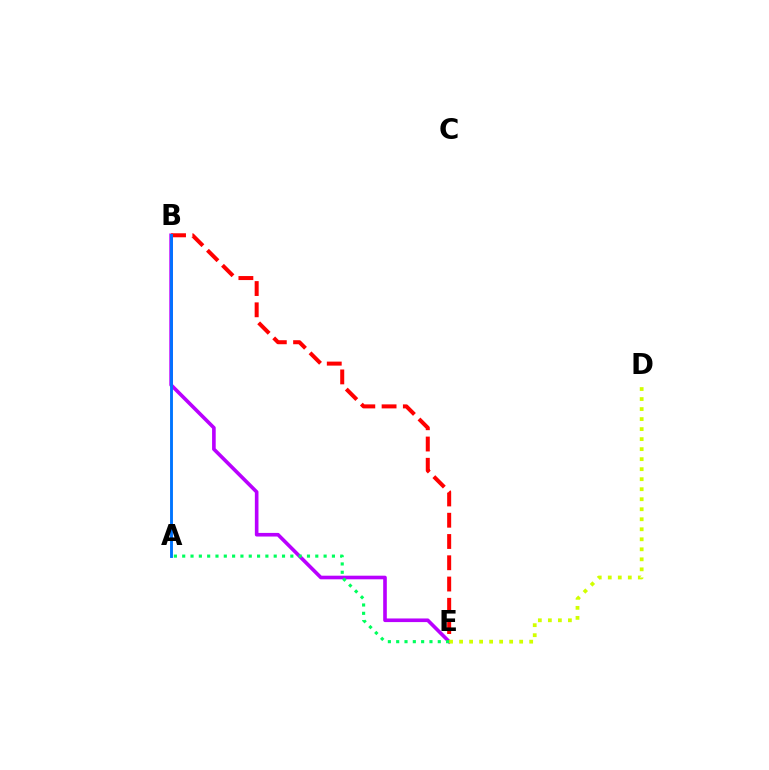{('B', 'E'): [{'color': '#b900ff', 'line_style': 'solid', 'thickness': 2.61}, {'color': '#ff0000', 'line_style': 'dashed', 'thickness': 2.89}], ('A', 'E'): [{'color': '#00ff5c', 'line_style': 'dotted', 'thickness': 2.26}], ('A', 'B'): [{'color': '#0074ff', 'line_style': 'solid', 'thickness': 2.08}], ('D', 'E'): [{'color': '#d1ff00', 'line_style': 'dotted', 'thickness': 2.72}]}